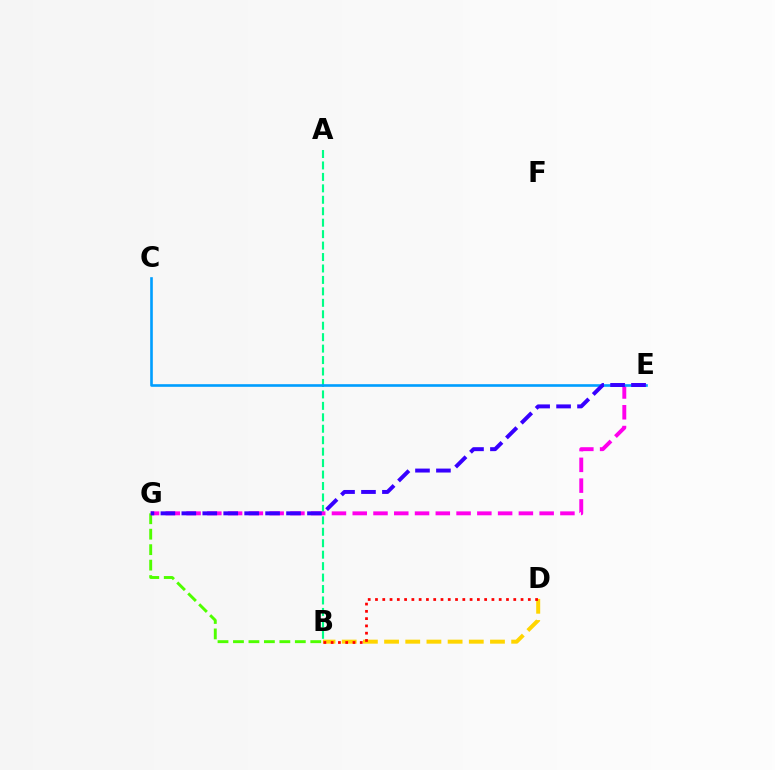{('B', 'G'): [{'color': '#4fff00', 'line_style': 'dashed', 'thickness': 2.1}], ('A', 'B'): [{'color': '#00ff86', 'line_style': 'dashed', 'thickness': 1.56}], ('E', 'G'): [{'color': '#ff00ed', 'line_style': 'dashed', 'thickness': 2.82}, {'color': '#3700ff', 'line_style': 'dashed', 'thickness': 2.85}], ('C', 'E'): [{'color': '#009eff', 'line_style': 'solid', 'thickness': 1.9}], ('B', 'D'): [{'color': '#ffd500', 'line_style': 'dashed', 'thickness': 2.88}, {'color': '#ff0000', 'line_style': 'dotted', 'thickness': 1.98}]}